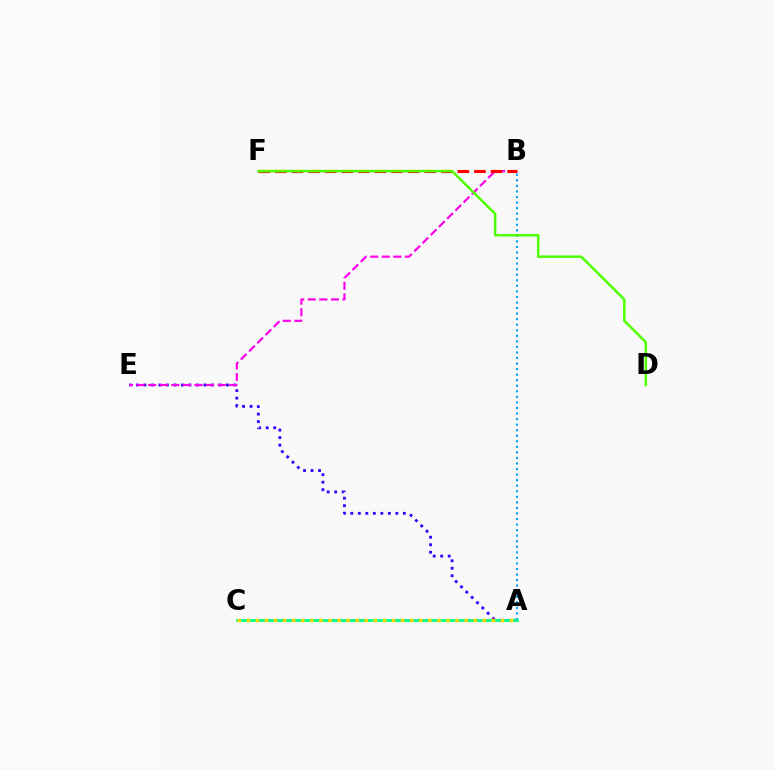{('A', 'E'): [{'color': '#3700ff', 'line_style': 'dotted', 'thickness': 2.04}], ('A', 'B'): [{'color': '#009eff', 'line_style': 'dotted', 'thickness': 1.51}], ('B', 'E'): [{'color': '#ff00ed', 'line_style': 'dashed', 'thickness': 1.57}], ('B', 'F'): [{'color': '#ff0000', 'line_style': 'dashed', 'thickness': 2.25}], ('A', 'C'): [{'color': '#00ff86', 'line_style': 'solid', 'thickness': 2.0}, {'color': '#ffd500', 'line_style': 'dotted', 'thickness': 2.47}], ('D', 'F'): [{'color': '#4fff00', 'line_style': 'solid', 'thickness': 1.8}]}